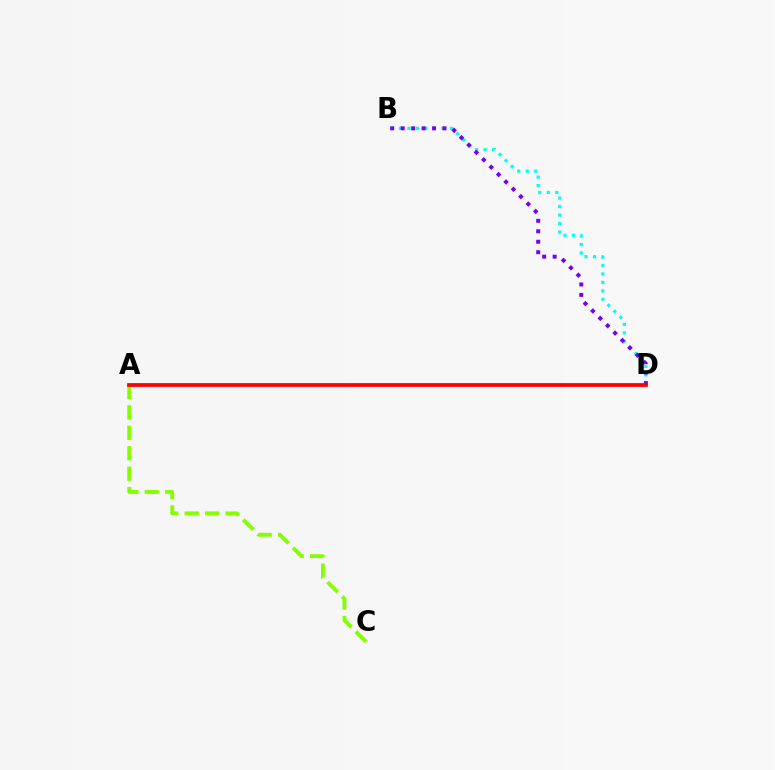{('B', 'D'): [{'color': '#00fff6', 'line_style': 'dotted', 'thickness': 2.31}, {'color': '#7200ff', 'line_style': 'dotted', 'thickness': 2.84}], ('A', 'C'): [{'color': '#84ff00', 'line_style': 'dashed', 'thickness': 2.78}], ('A', 'D'): [{'color': '#ff0000', 'line_style': 'solid', 'thickness': 2.71}]}